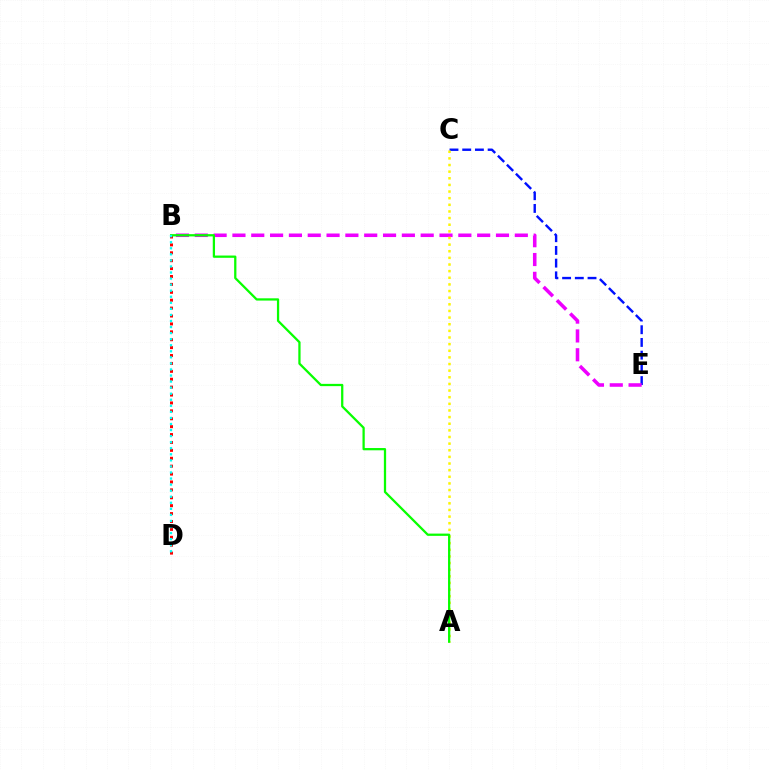{('C', 'E'): [{'color': '#0010ff', 'line_style': 'dashed', 'thickness': 1.73}], ('B', 'E'): [{'color': '#ee00ff', 'line_style': 'dashed', 'thickness': 2.56}], ('A', 'C'): [{'color': '#fcf500', 'line_style': 'dotted', 'thickness': 1.8}], ('B', 'D'): [{'color': '#ff0000', 'line_style': 'dotted', 'thickness': 2.15}, {'color': '#00fff6', 'line_style': 'dotted', 'thickness': 1.65}], ('A', 'B'): [{'color': '#08ff00', 'line_style': 'solid', 'thickness': 1.63}]}